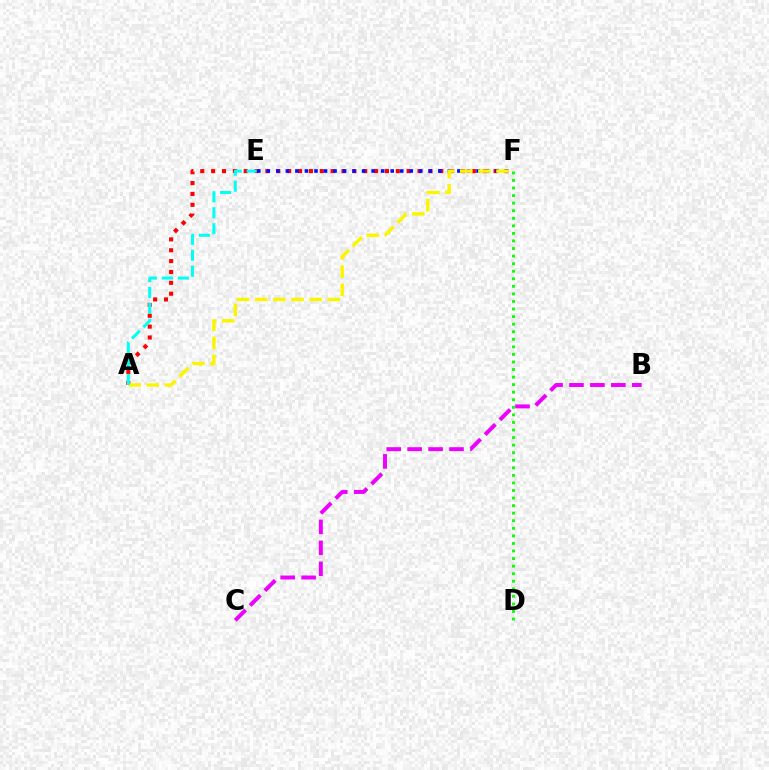{('A', 'F'): [{'color': '#ff0000', 'line_style': 'dotted', 'thickness': 2.95}, {'color': '#fcf500', 'line_style': 'dashed', 'thickness': 2.46}], ('E', 'F'): [{'color': '#0010ff', 'line_style': 'dotted', 'thickness': 2.59}], ('B', 'C'): [{'color': '#ee00ff', 'line_style': 'dashed', 'thickness': 2.84}], ('D', 'F'): [{'color': '#08ff00', 'line_style': 'dotted', 'thickness': 2.05}], ('A', 'E'): [{'color': '#00fff6', 'line_style': 'dashed', 'thickness': 2.17}]}